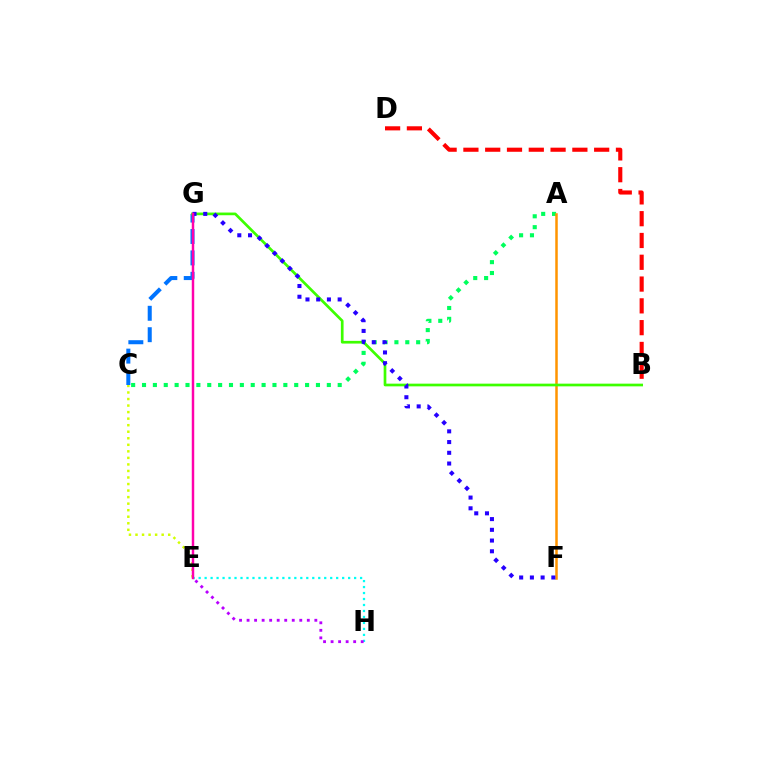{('A', 'C'): [{'color': '#00ff5c', 'line_style': 'dotted', 'thickness': 2.95}], ('C', 'G'): [{'color': '#0074ff', 'line_style': 'dashed', 'thickness': 2.91}], ('A', 'F'): [{'color': '#ff9400', 'line_style': 'solid', 'thickness': 1.81}], ('B', 'G'): [{'color': '#3dff00', 'line_style': 'solid', 'thickness': 1.94}], ('F', 'G'): [{'color': '#2500ff', 'line_style': 'dotted', 'thickness': 2.91}], ('E', 'H'): [{'color': '#00fff6', 'line_style': 'dotted', 'thickness': 1.62}, {'color': '#b900ff', 'line_style': 'dotted', 'thickness': 2.05}], ('B', 'D'): [{'color': '#ff0000', 'line_style': 'dashed', 'thickness': 2.96}], ('C', 'E'): [{'color': '#d1ff00', 'line_style': 'dotted', 'thickness': 1.78}], ('E', 'G'): [{'color': '#ff00ac', 'line_style': 'solid', 'thickness': 1.77}]}